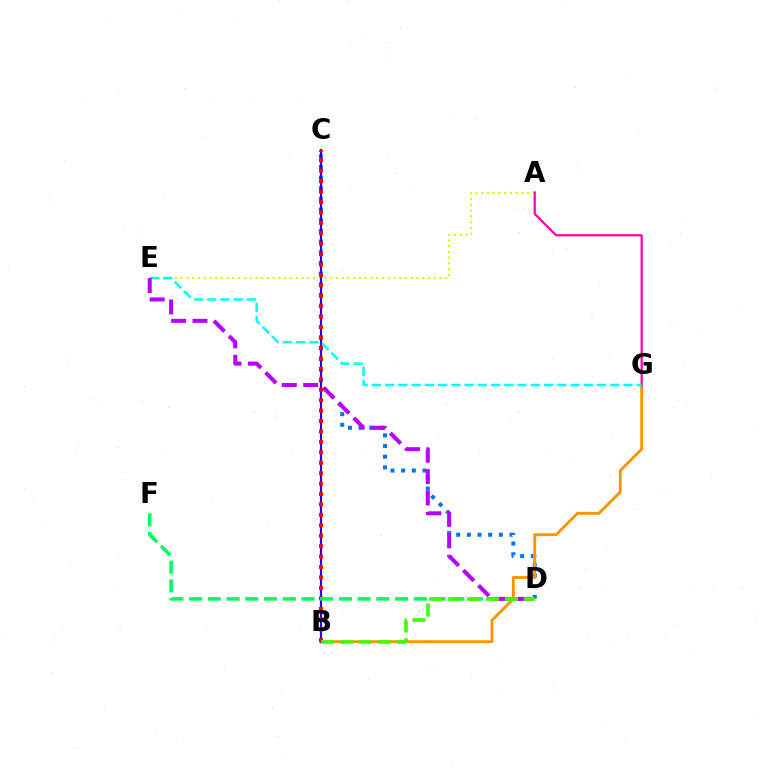{('C', 'D'): [{'color': '#0074ff', 'line_style': 'dotted', 'thickness': 2.9}], ('A', 'E'): [{'color': '#d1ff00', 'line_style': 'dotted', 'thickness': 1.56}], ('B', 'G'): [{'color': '#ff9400', 'line_style': 'solid', 'thickness': 2.07}], ('A', 'G'): [{'color': '#ff00ac', 'line_style': 'solid', 'thickness': 1.61}], ('B', 'C'): [{'color': '#2500ff', 'line_style': 'solid', 'thickness': 1.56}, {'color': '#ff0000', 'line_style': 'dotted', 'thickness': 2.83}], ('D', 'F'): [{'color': '#00ff5c', 'line_style': 'dashed', 'thickness': 2.54}], ('E', 'G'): [{'color': '#00fff6', 'line_style': 'dashed', 'thickness': 1.8}], ('D', 'E'): [{'color': '#b900ff', 'line_style': 'dashed', 'thickness': 2.91}], ('B', 'D'): [{'color': '#3dff00', 'line_style': 'dashed', 'thickness': 2.57}]}